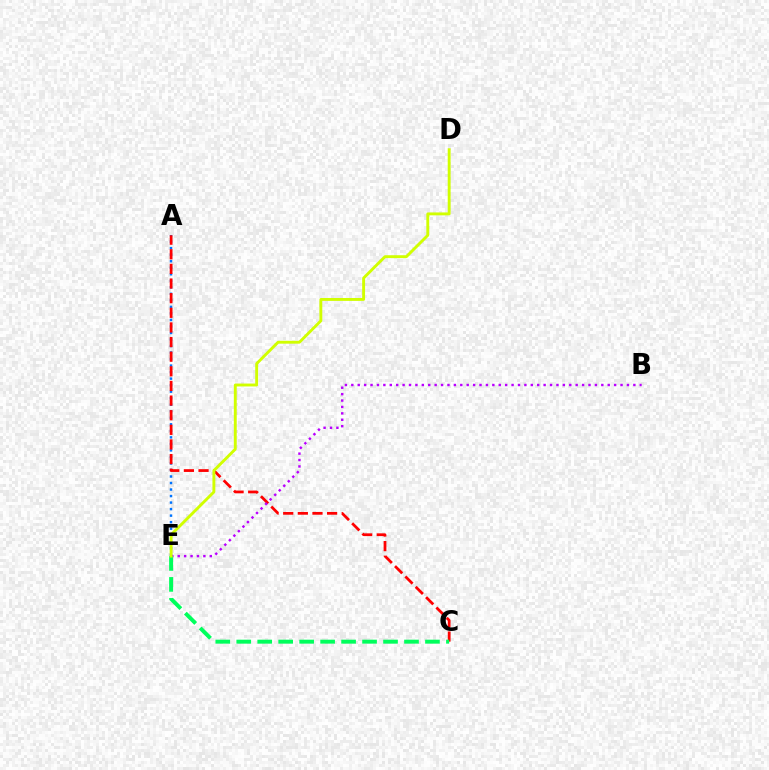{('A', 'E'): [{'color': '#0074ff', 'line_style': 'dotted', 'thickness': 1.77}], ('A', 'C'): [{'color': '#ff0000', 'line_style': 'dashed', 'thickness': 1.99}], ('B', 'E'): [{'color': '#b900ff', 'line_style': 'dotted', 'thickness': 1.74}], ('C', 'E'): [{'color': '#00ff5c', 'line_style': 'dashed', 'thickness': 2.85}], ('D', 'E'): [{'color': '#d1ff00', 'line_style': 'solid', 'thickness': 2.08}]}